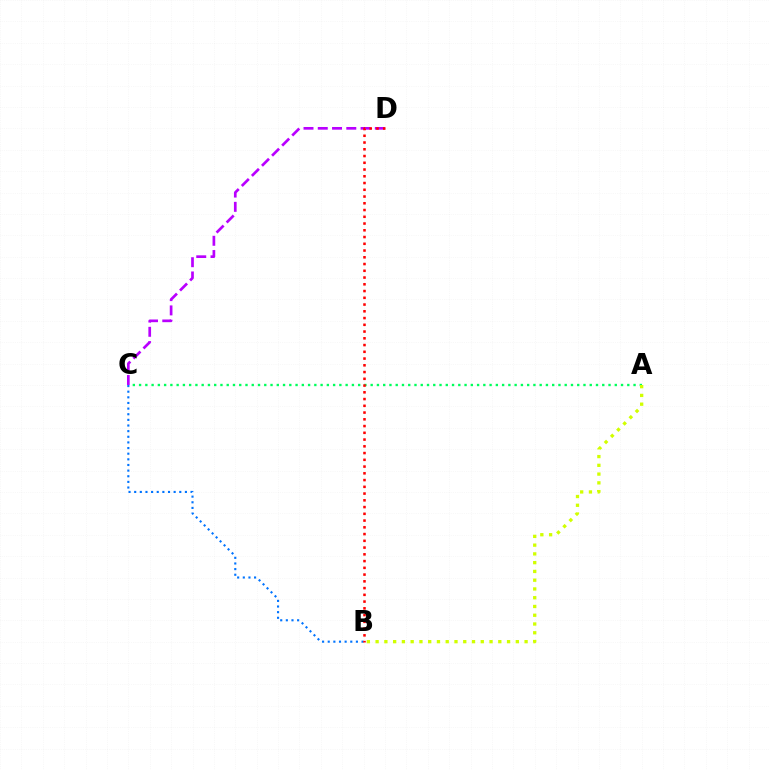{('A', 'C'): [{'color': '#00ff5c', 'line_style': 'dotted', 'thickness': 1.7}], ('C', 'D'): [{'color': '#b900ff', 'line_style': 'dashed', 'thickness': 1.94}], ('B', 'C'): [{'color': '#0074ff', 'line_style': 'dotted', 'thickness': 1.53}], ('A', 'B'): [{'color': '#d1ff00', 'line_style': 'dotted', 'thickness': 2.38}], ('B', 'D'): [{'color': '#ff0000', 'line_style': 'dotted', 'thickness': 1.83}]}